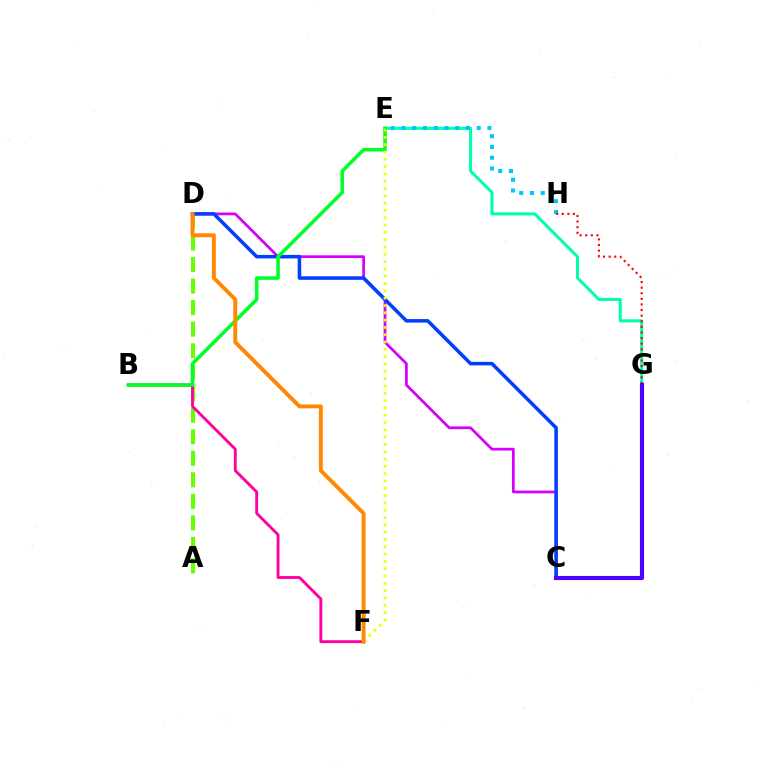{('E', 'G'): [{'color': '#00ffaf', 'line_style': 'solid', 'thickness': 2.18}], ('C', 'D'): [{'color': '#d600ff', 'line_style': 'solid', 'thickness': 1.98}, {'color': '#003fff', 'line_style': 'solid', 'thickness': 2.53}], ('A', 'D'): [{'color': '#66ff00', 'line_style': 'dashed', 'thickness': 2.92}], ('B', 'F'): [{'color': '#ff00a0', 'line_style': 'solid', 'thickness': 2.06}], ('B', 'E'): [{'color': '#00ff27', 'line_style': 'solid', 'thickness': 2.55}], ('E', 'F'): [{'color': '#eeff00', 'line_style': 'dotted', 'thickness': 1.99}], ('D', 'F'): [{'color': '#ff8800', 'line_style': 'solid', 'thickness': 2.81}], ('E', 'H'): [{'color': '#00c7ff', 'line_style': 'dotted', 'thickness': 2.92}], ('G', 'H'): [{'color': '#ff0000', 'line_style': 'dotted', 'thickness': 1.52}], ('C', 'G'): [{'color': '#4f00ff', 'line_style': 'solid', 'thickness': 2.97}]}